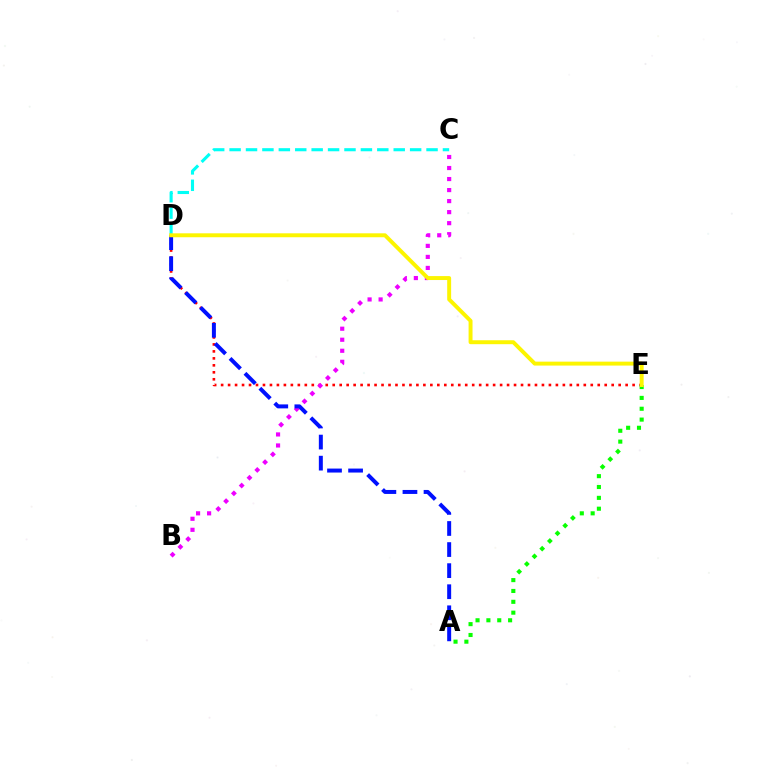{('D', 'E'): [{'color': '#ff0000', 'line_style': 'dotted', 'thickness': 1.89}, {'color': '#fcf500', 'line_style': 'solid', 'thickness': 2.83}], ('B', 'C'): [{'color': '#ee00ff', 'line_style': 'dotted', 'thickness': 3.0}], ('A', 'D'): [{'color': '#0010ff', 'line_style': 'dashed', 'thickness': 2.86}], ('A', 'E'): [{'color': '#08ff00', 'line_style': 'dotted', 'thickness': 2.95}], ('C', 'D'): [{'color': '#00fff6', 'line_style': 'dashed', 'thickness': 2.23}]}